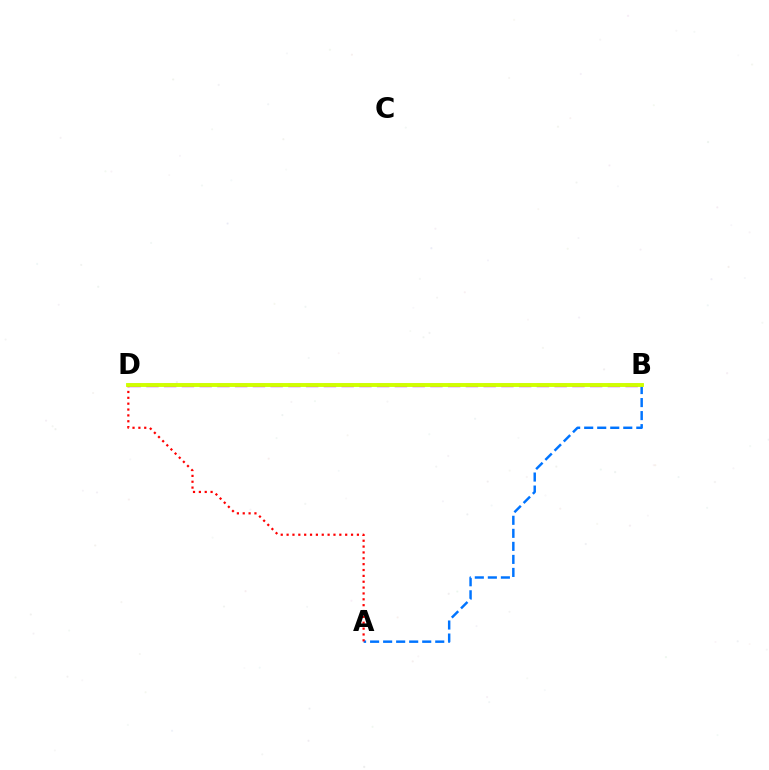{('B', 'D'): [{'color': '#00ff5c', 'line_style': 'solid', 'thickness': 1.79}, {'color': '#b900ff', 'line_style': 'dashed', 'thickness': 2.41}, {'color': '#d1ff00', 'line_style': 'solid', 'thickness': 2.77}], ('A', 'B'): [{'color': '#0074ff', 'line_style': 'dashed', 'thickness': 1.77}], ('A', 'D'): [{'color': '#ff0000', 'line_style': 'dotted', 'thickness': 1.59}]}